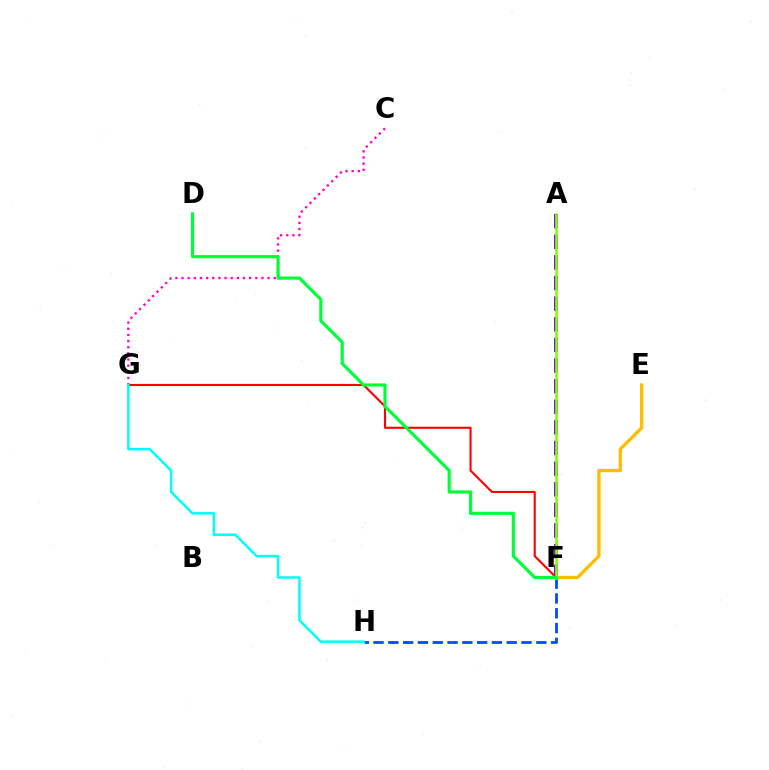{('E', 'F'): [{'color': '#ffbd00', 'line_style': 'solid', 'thickness': 2.39}], ('A', 'F'): [{'color': '#7200ff', 'line_style': 'dashed', 'thickness': 2.8}, {'color': '#84ff00', 'line_style': 'solid', 'thickness': 1.9}], ('F', 'G'): [{'color': '#ff0000', 'line_style': 'solid', 'thickness': 1.52}], ('C', 'G'): [{'color': '#ff00cf', 'line_style': 'dotted', 'thickness': 1.67}], ('F', 'H'): [{'color': '#004bff', 'line_style': 'dashed', 'thickness': 2.01}], ('G', 'H'): [{'color': '#00fff6', 'line_style': 'solid', 'thickness': 1.8}], ('D', 'F'): [{'color': '#00ff39', 'line_style': 'solid', 'thickness': 2.28}]}